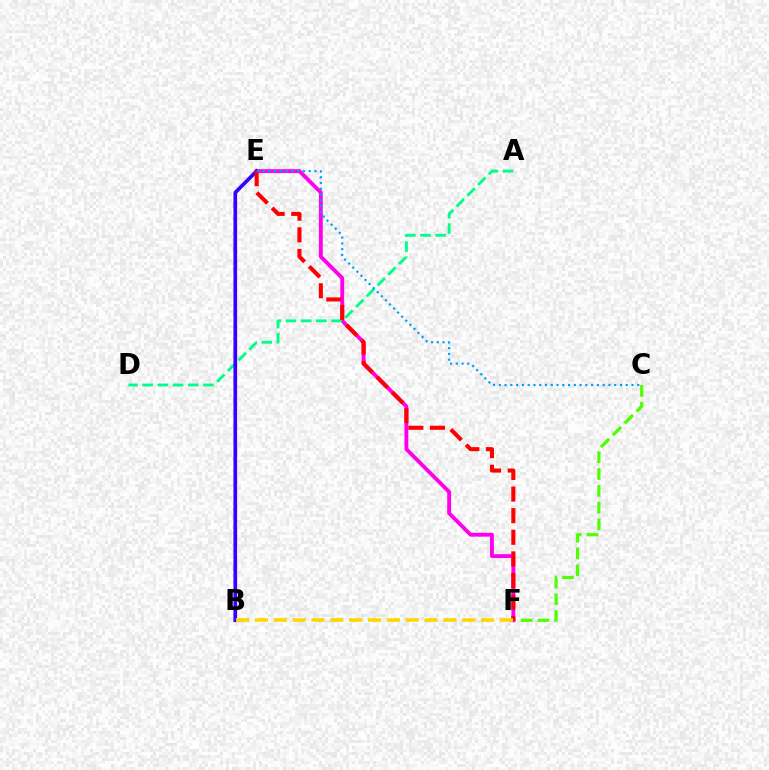{('C', 'F'): [{'color': '#4fff00', 'line_style': 'dashed', 'thickness': 2.28}], ('E', 'F'): [{'color': '#ff00ed', 'line_style': 'solid', 'thickness': 2.79}, {'color': '#ff0000', 'line_style': 'dashed', 'thickness': 2.93}], ('A', 'D'): [{'color': '#00ff86', 'line_style': 'dashed', 'thickness': 2.07}], ('B', 'E'): [{'color': '#3700ff', 'line_style': 'solid', 'thickness': 2.65}], ('B', 'F'): [{'color': '#ffd500', 'line_style': 'dashed', 'thickness': 2.56}], ('C', 'E'): [{'color': '#009eff', 'line_style': 'dotted', 'thickness': 1.57}]}